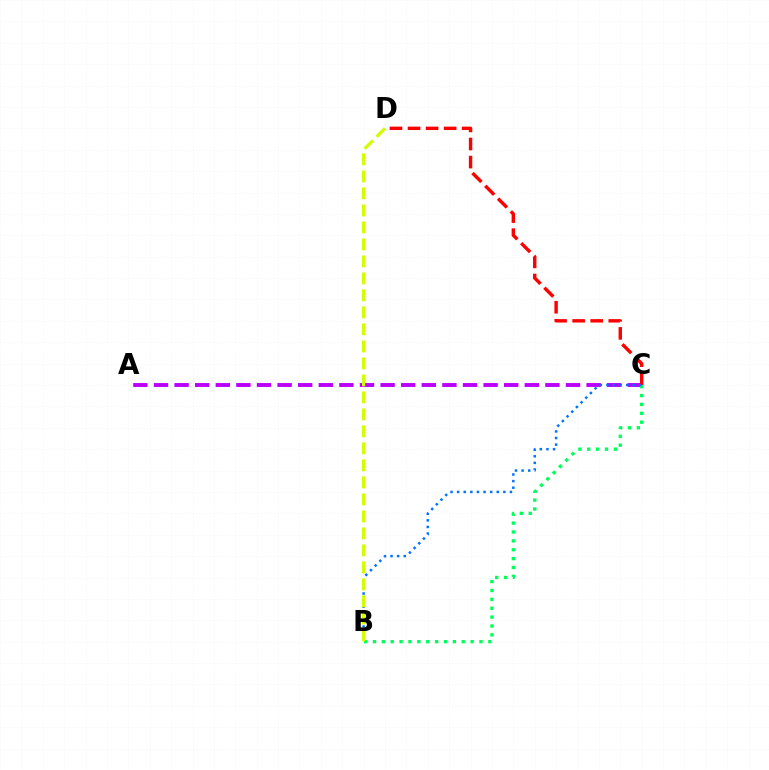{('A', 'C'): [{'color': '#b900ff', 'line_style': 'dashed', 'thickness': 2.8}], ('C', 'D'): [{'color': '#ff0000', 'line_style': 'dashed', 'thickness': 2.45}], ('B', 'C'): [{'color': '#00ff5c', 'line_style': 'dotted', 'thickness': 2.41}, {'color': '#0074ff', 'line_style': 'dotted', 'thickness': 1.79}], ('B', 'D'): [{'color': '#d1ff00', 'line_style': 'dashed', 'thickness': 2.31}]}